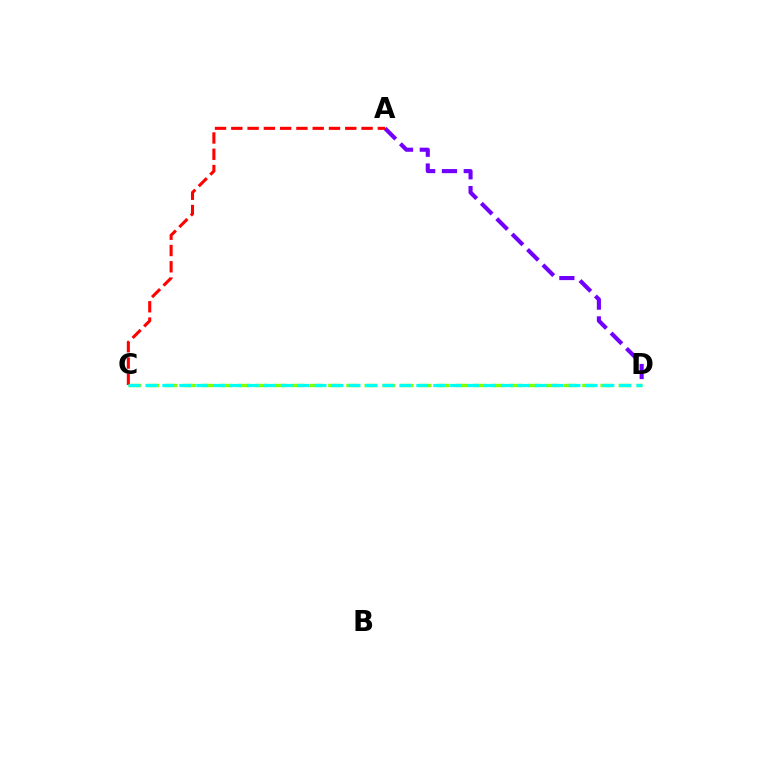{('C', 'D'): [{'color': '#84ff00', 'line_style': 'dashed', 'thickness': 2.47}, {'color': '#00fff6', 'line_style': 'dashed', 'thickness': 2.3}], ('A', 'D'): [{'color': '#7200ff', 'line_style': 'dashed', 'thickness': 2.96}], ('A', 'C'): [{'color': '#ff0000', 'line_style': 'dashed', 'thickness': 2.21}]}